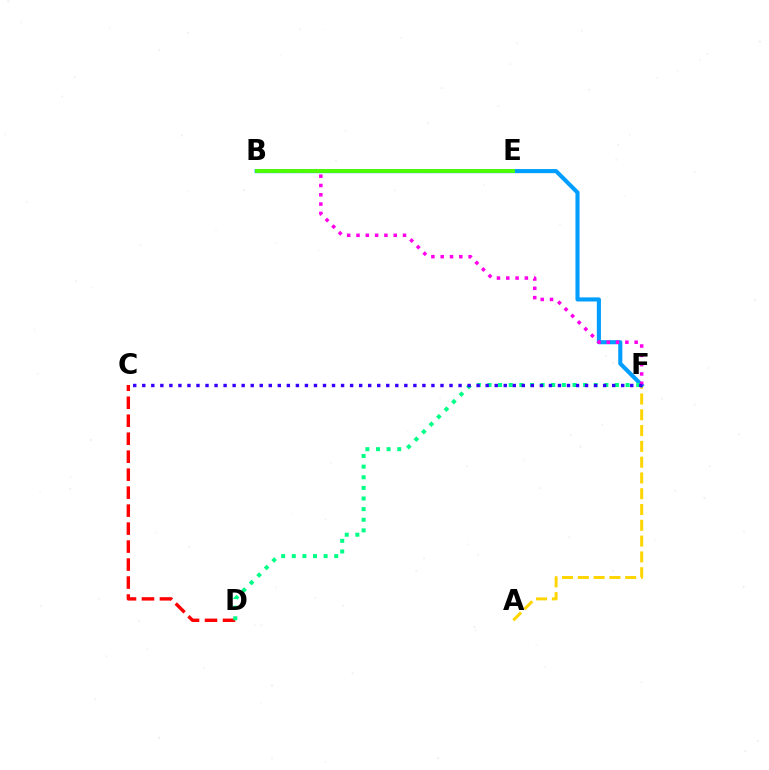{('A', 'F'): [{'color': '#ffd500', 'line_style': 'dashed', 'thickness': 2.14}], ('B', 'F'): [{'color': '#009eff', 'line_style': 'solid', 'thickness': 2.95}, {'color': '#ff00ed', 'line_style': 'dotted', 'thickness': 2.53}], ('C', 'D'): [{'color': '#ff0000', 'line_style': 'dashed', 'thickness': 2.44}], ('D', 'F'): [{'color': '#00ff86', 'line_style': 'dotted', 'thickness': 2.89}], ('C', 'F'): [{'color': '#3700ff', 'line_style': 'dotted', 'thickness': 2.46}], ('B', 'E'): [{'color': '#4fff00', 'line_style': 'solid', 'thickness': 2.75}]}